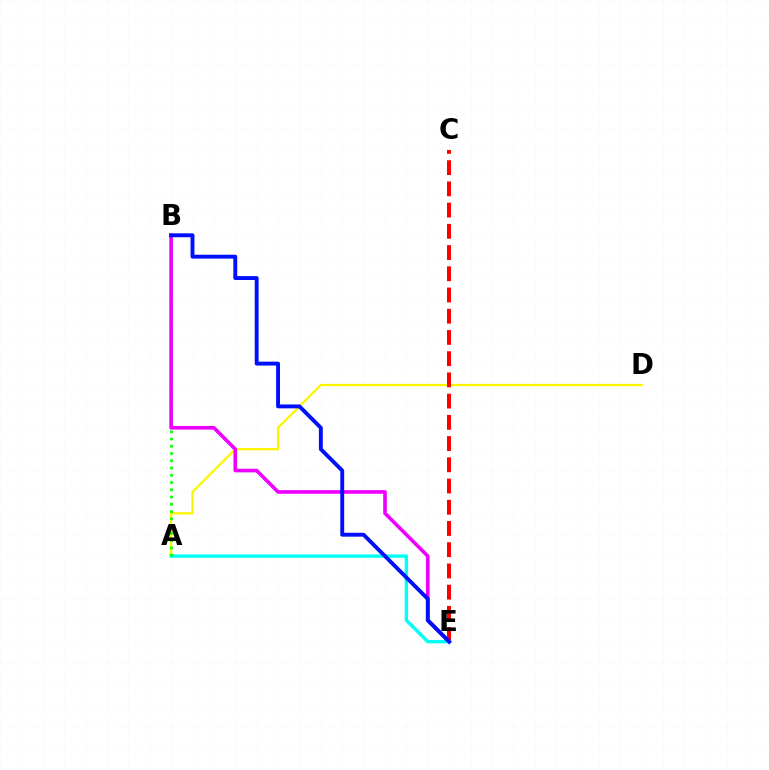{('A', 'D'): [{'color': '#fcf500', 'line_style': 'solid', 'thickness': 1.63}], ('C', 'E'): [{'color': '#ff0000', 'line_style': 'dashed', 'thickness': 2.88}], ('A', 'E'): [{'color': '#00fff6', 'line_style': 'solid', 'thickness': 2.43}], ('A', 'B'): [{'color': '#08ff00', 'line_style': 'dotted', 'thickness': 1.97}], ('B', 'E'): [{'color': '#ee00ff', 'line_style': 'solid', 'thickness': 2.61}, {'color': '#0010ff', 'line_style': 'solid', 'thickness': 2.81}]}